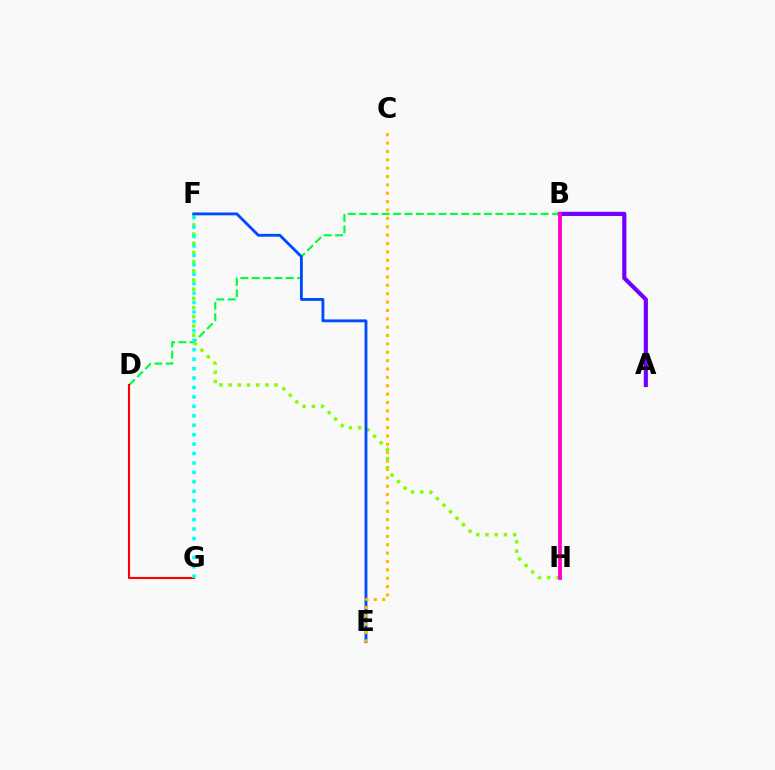{('A', 'B'): [{'color': '#7200ff', 'line_style': 'solid', 'thickness': 3.0}], ('B', 'D'): [{'color': '#00ff39', 'line_style': 'dashed', 'thickness': 1.54}], ('F', 'H'): [{'color': '#84ff00', 'line_style': 'dotted', 'thickness': 2.5}], ('E', 'F'): [{'color': '#004bff', 'line_style': 'solid', 'thickness': 2.05}], ('C', 'E'): [{'color': '#ffbd00', 'line_style': 'dotted', 'thickness': 2.27}], ('D', 'G'): [{'color': '#ff0000', 'line_style': 'solid', 'thickness': 1.52}], ('B', 'H'): [{'color': '#ff00cf', 'line_style': 'solid', 'thickness': 2.73}], ('F', 'G'): [{'color': '#00fff6', 'line_style': 'dotted', 'thickness': 2.56}]}